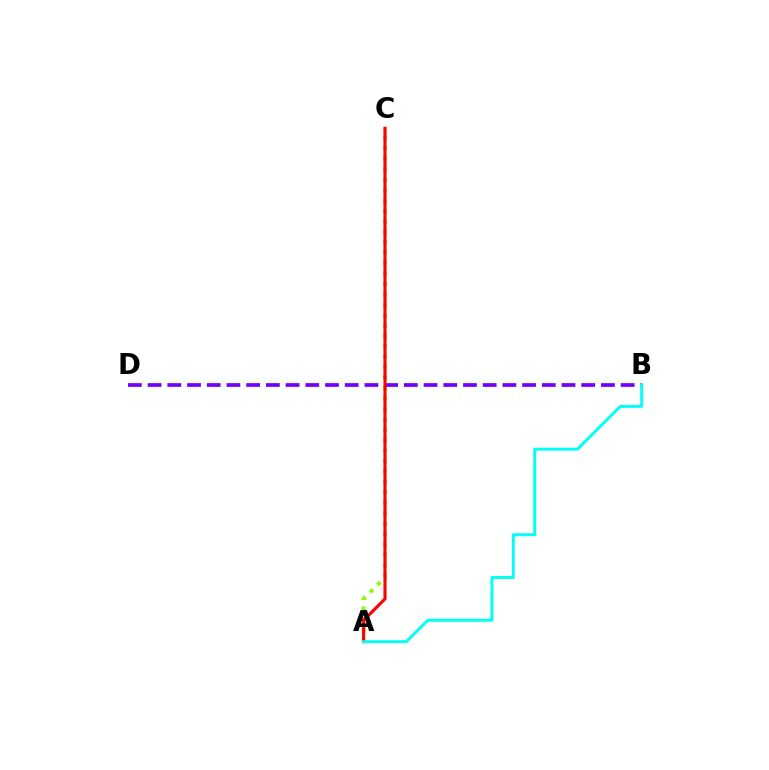{('A', 'C'): [{'color': '#84ff00', 'line_style': 'dotted', 'thickness': 2.83}, {'color': '#ff0000', 'line_style': 'solid', 'thickness': 2.24}], ('B', 'D'): [{'color': '#7200ff', 'line_style': 'dashed', 'thickness': 2.68}], ('A', 'B'): [{'color': '#00fff6', 'line_style': 'solid', 'thickness': 2.11}]}